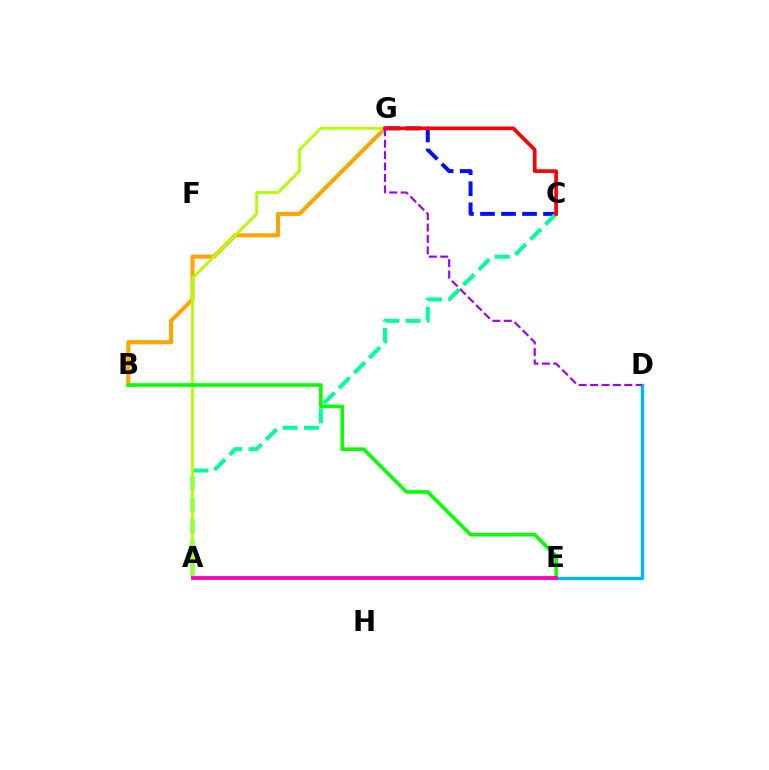{('C', 'G'): [{'color': '#0010ff', 'line_style': 'dashed', 'thickness': 2.86}, {'color': '#ff0000', 'line_style': 'solid', 'thickness': 2.64}], ('A', 'C'): [{'color': '#00ff9d', 'line_style': 'dashed', 'thickness': 2.9}], ('D', 'E'): [{'color': '#00b5ff', 'line_style': 'solid', 'thickness': 2.4}], ('B', 'G'): [{'color': '#ffa500', 'line_style': 'solid', 'thickness': 2.95}], ('A', 'G'): [{'color': '#b3ff00', 'line_style': 'solid', 'thickness': 2.02}], ('B', 'E'): [{'color': '#08ff00', 'line_style': 'solid', 'thickness': 2.58}], ('A', 'E'): [{'color': '#ff00bd', 'line_style': 'solid', 'thickness': 2.74}], ('D', 'G'): [{'color': '#9b00ff', 'line_style': 'dashed', 'thickness': 1.55}]}